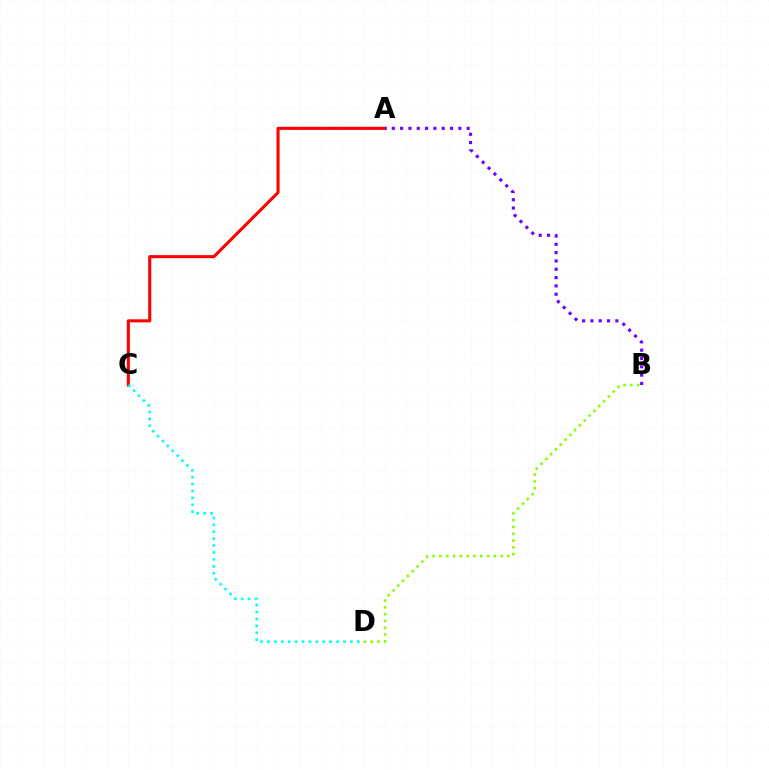{('A', 'C'): [{'color': '#ff0000', 'line_style': 'solid', 'thickness': 2.21}], ('B', 'D'): [{'color': '#84ff00', 'line_style': 'dotted', 'thickness': 1.85}], ('A', 'B'): [{'color': '#7200ff', 'line_style': 'dotted', 'thickness': 2.26}], ('C', 'D'): [{'color': '#00fff6', 'line_style': 'dotted', 'thickness': 1.88}]}